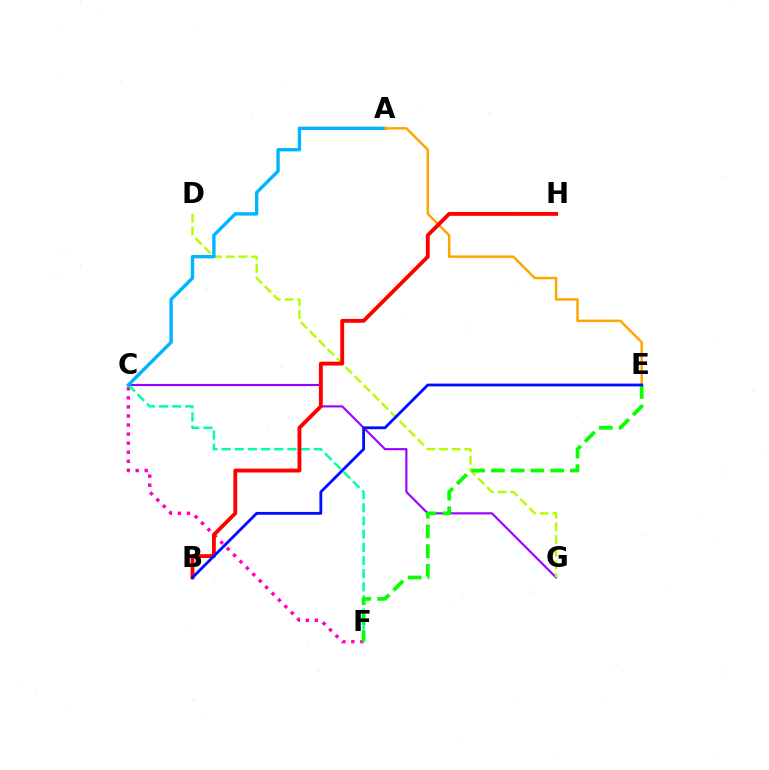{('C', 'G'): [{'color': '#9b00ff', 'line_style': 'solid', 'thickness': 1.54}], ('D', 'G'): [{'color': '#b3ff00', 'line_style': 'dashed', 'thickness': 1.73}], ('C', 'F'): [{'color': '#ff00bd', 'line_style': 'dotted', 'thickness': 2.46}, {'color': '#00ff9d', 'line_style': 'dashed', 'thickness': 1.79}], ('E', 'F'): [{'color': '#08ff00', 'line_style': 'dashed', 'thickness': 2.68}], ('A', 'C'): [{'color': '#00b5ff', 'line_style': 'solid', 'thickness': 2.44}], ('A', 'E'): [{'color': '#ffa500', 'line_style': 'solid', 'thickness': 1.78}], ('B', 'H'): [{'color': '#ff0000', 'line_style': 'solid', 'thickness': 2.78}], ('B', 'E'): [{'color': '#0010ff', 'line_style': 'solid', 'thickness': 2.04}]}